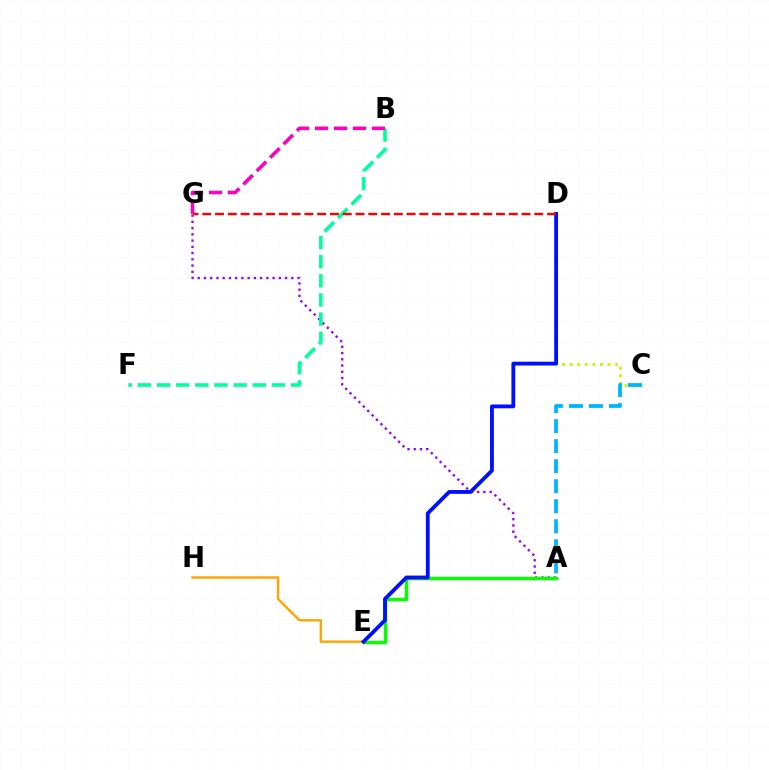{('A', 'G'): [{'color': '#9b00ff', 'line_style': 'dotted', 'thickness': 1.7}], ('E', 'H'): [{'color': '#ffa500', 'line_style': 'solid', 'thickness': 1.73}], ('C', 'D'): [{'color': '#b3ff00', 'line_style': 'dotted', 'thickness': 2.06}], ('A', 'E'): [{'color': '#08ff00', 'line_style': 'solid', 'thickness': 2.49}], ('B', 'F'): [{'color': '#00ff9d', 'line_style': 'dashed', 'thickness': 2.6}], ('A', 'C'): [{'color': '#00b5ff', 'line_style': 'dashed', 'thickness': 2.72}], ('D', 'E'): [{'color': '#0010ff', 'line_style': 'solid', 'thickness': 2.76}], ('B', 'G'): [{'color': '#ff00bd', 'line_style': 'dashed', 'thickness': 2.57}], ('D', 'G'): [{'color': '#ff0000', 'line_style': 'dashed', 'thickness': 1.73}]}